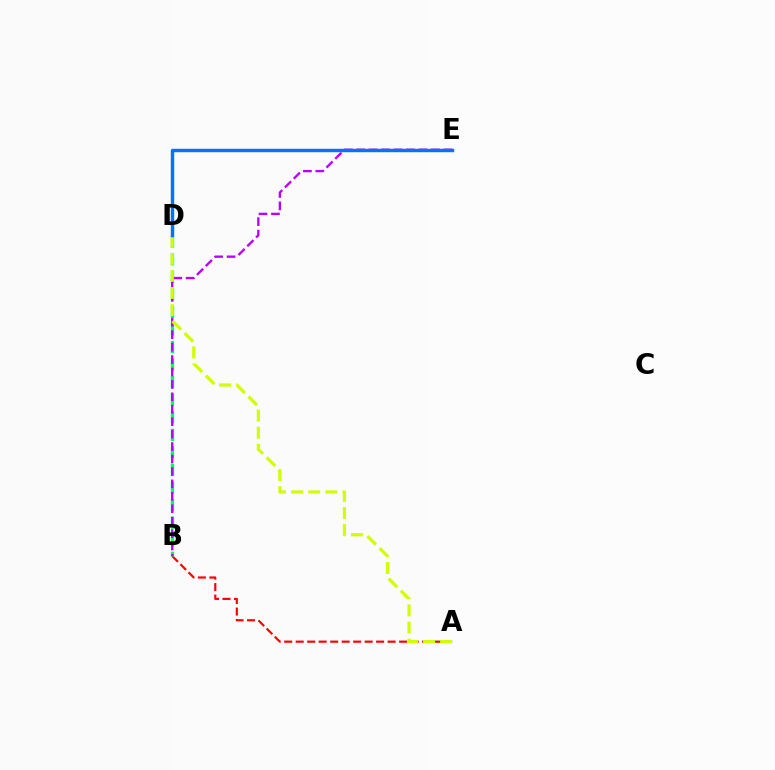{('A', 'B'): [{'color': '#ff0000', 'line_style': 'dashed', 'thickness': 1.56}], ('B', 'D'): [{'color': '#00ff5c', 'line_style': 'dashed', 'thickness': 2.39}], ('B', 'E'): [{'color': '#b900ff', 'line_style': 'dashed', 'thickness': 1.69}], ('A', 'D'): [{'color': '#d1ff00', 'line_style': 'dashed', 'thickness': 2.32}], ('D', 'E'): [{'color': '#0074ff', 'line_style': 'solid', 'thickness': 2.46}]}